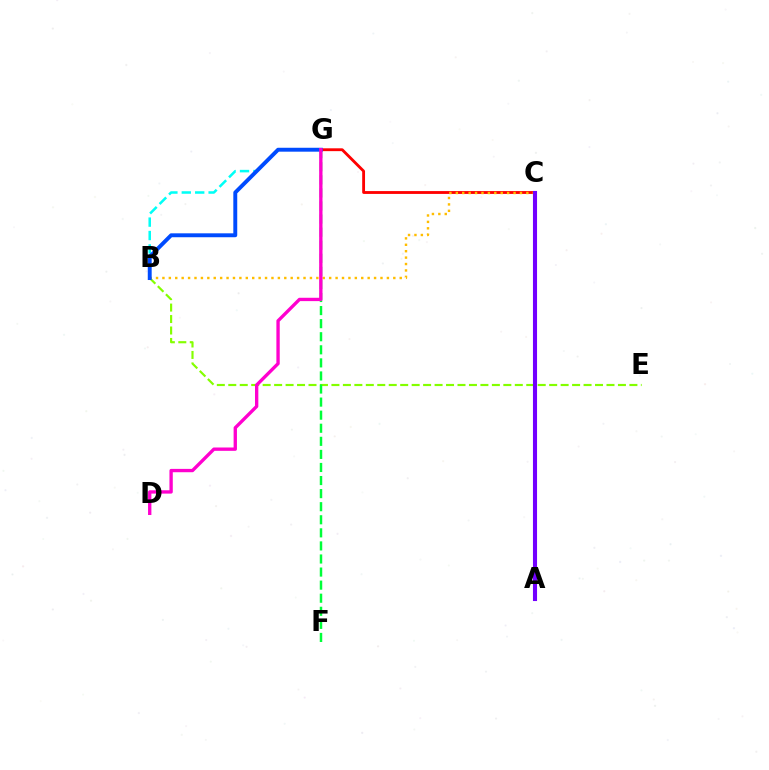{('B', 'E'): [{'color': '#84ff00', 'line_style': 'dashed', 'thickness': 1.56}], ('C', 'G'): [{'color': '#ff0000', 'line_style': 'solid', 'thickness': 2.04}], ('B', 'C'): [{'color': '#ffbd00', 'line_style': 'dotted', 'thickness': 1.74}], ('A', 'C'): [{'color': '#7200ff', 'line_style': 'solid', 'thickness': 2.95}], ('B', 'G'): [{'color': '#00fff6', 'line_style': 'dashed', 'thickness': 1.82}, {'color': '#004bff', 'line_style': 'solid', 'thickness': 2.82}], ('F', 'G'): [{'color': '#00ff39', 'line_style': 'dashed', 'thickness': 1.78}], ('D', 'G'): [{'color': '#ff00cf', 'line_style': 'solid', 'thickness': 2.4}]}